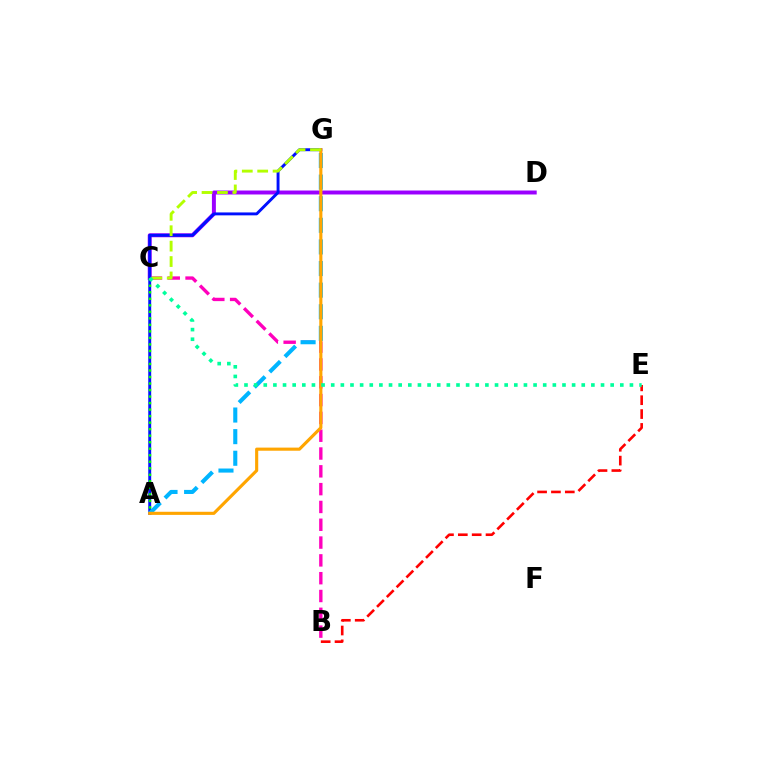{('B', 'C'): [{'color': '#ff00bd', 'line_style': 'dashed', 'thickness': 2.42}], ('C', 'D'): [{'color': '#9b00ff', 'line_style': 'solid', 'thickness': 2.85}], ('B', 'E'): [{'color': '#ff0000', 'line_style': 'dashed', 'thickness': 1.88}], ('A', 'G'): [{'color': '#0010ff', 'line_style': 'solid', 'thickness': 2.1}, {'color': '#00b5ff', 'line_style': 'dashed', 'thickness': 2.94}, {'color': '#ffa500', 'line_style': 'solid', 'thickness': 2.25}], ('A', 'C'): [{'color': '#08ff00', 'line_style': 'dotted', 'thickness': 1.77}], ('C', 'G'): [{'color': '#b3ff00', 'line_style': 'dashed', 'thickness': 2.09}], ('C', 'E'): [{'color': '#00ff9d', 'line_style': 'dotted', 'thickness': 2.62}]}